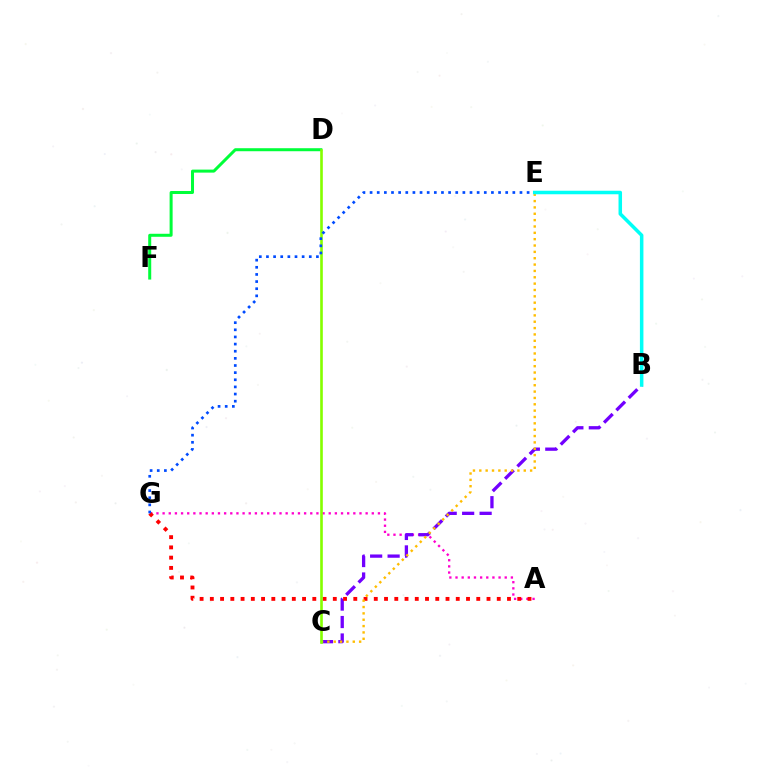{('A', 'G'): [{'color': '#ff00cf', 'line_style': 'dotted', 'thickness': 1.67}, {'color': '#ff0000', 'line_style': 'dotted', 'thickness': 2.78}], ('B', 'C'): [{'color': '#7200ff', 'line_style': 'dashed', 'thickness': 2.37}], ('D', 'F'): [{'color': '#00ff39', 'line_style': 'solid', 'thickness': 2.17}], ('C', 'E'): [{'color': '#ffbd00', 'line_style': 'dotted', 'thickness': 1.73}], ('C', 'D'): [{'color': '#84ff00', 'line_style': 'solid', 'thickness': 1.9}], ('E', 'G'): [{'color': '#004bff', 'line_style': 'dotted', 'thickness': 1.94}], ('B', 'E'): [{'color': '#00fff6', 'line_style': 'solid', 'thickness': 2.53}]}